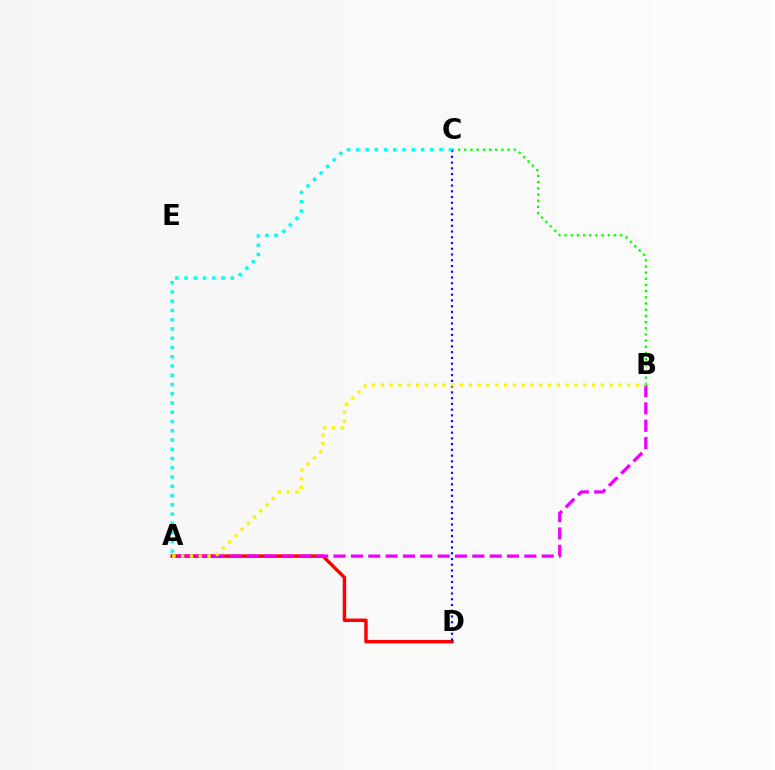{('B', 'C'): [{'color': '#08ff00', 'line_style': 'dotted', 'thickness': 1.68}], ('A', 'D'): [{'color': '#ff0000', 'line_style': 'solid', 'thickness': 2.49}], ('C', 'D'): [{'color': '#0010ff', 'line_style': 'dotted', 'thickness': 1.56}], ('A', 'B'): [{'color': '#ee00ff', 'line_style': 'dashed', 'thickness': 2.36}, {'color': '#fcf500', 'line_style': 'dotted', 'thickness': 2.39}], ('A', 'C'): [{'color': '#00fff6', 'line_style': 'dotted', 'thickness': 2.51}]}